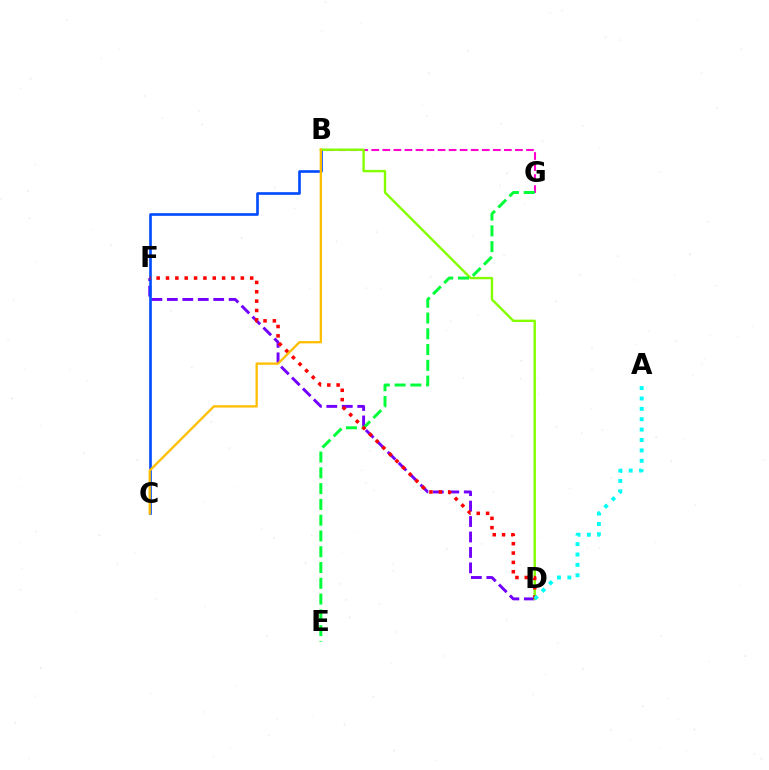{('B', 'G'): [{'color': '#ff00cf', 'line_style': 'dashed', 'thickness': 1.5}], ('D', 'F'): [{'color': '#7200ff', 'line_style': 'dashed', 'thickness': 2.1}, {'color': '#ff0000', 'line_style': 'dotted', 'thickness': 2.54}], ('B', 'C'): [{'color': '#004bff', 'line_style': 'solid', 'thickness': 1.9}, {'color': '#ffbd00', 'line_style': 'solid', 'thickness': 1.65}], ('B', 'D'): [{'color': '#84ff00', 'line_style': 'solid', 'thickness': 1.73}], ('E', 'G'): [{'color': '#00ff39', 'line_style': 'dashed', 'thickness': 2.14}], ('A', 'D'): [{'color': '#00fff6', 'line_style': 'dotted', 'thickness': 2.82}]}